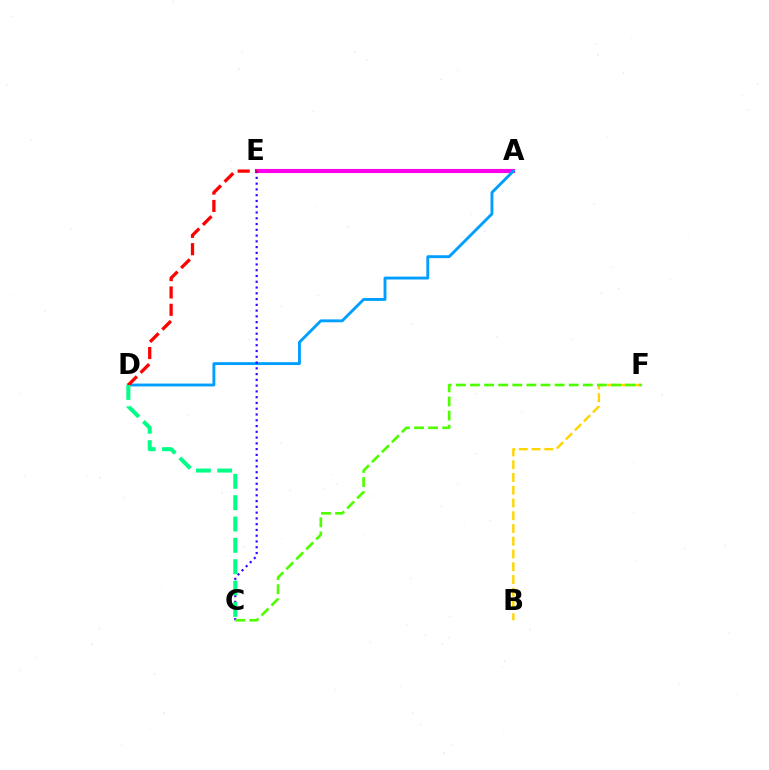{('A', 'E'): [{'color': '#ff00ed', 'line_style': 'solid', 'thickness': 2.94}], ('A', 'D'): [{'color': '#009eff', 'line_style': 'solid', 'thickness': 2.06}], ('C', 'E'): [{'color': '#3700ff', 'line_style': 'dotted', 'thickness': 1.57}], ('B', 'F'): [{'color': '#ffd500', 'line_style': 'dashed', 'thickness': 1.73}], ('D', 'E'): [{'color': '#ff0000', 'line_style': 'dashed', 'thickness': 2.36}], ('C', 'F'): [{'color': '#4fff00', 'line_style': 'dashed', 'thickness': 1.92}], ('C', 'D'): [{'color': '#00ff86', 'line_style': 'dashed', 'thickness': 2.9}]}